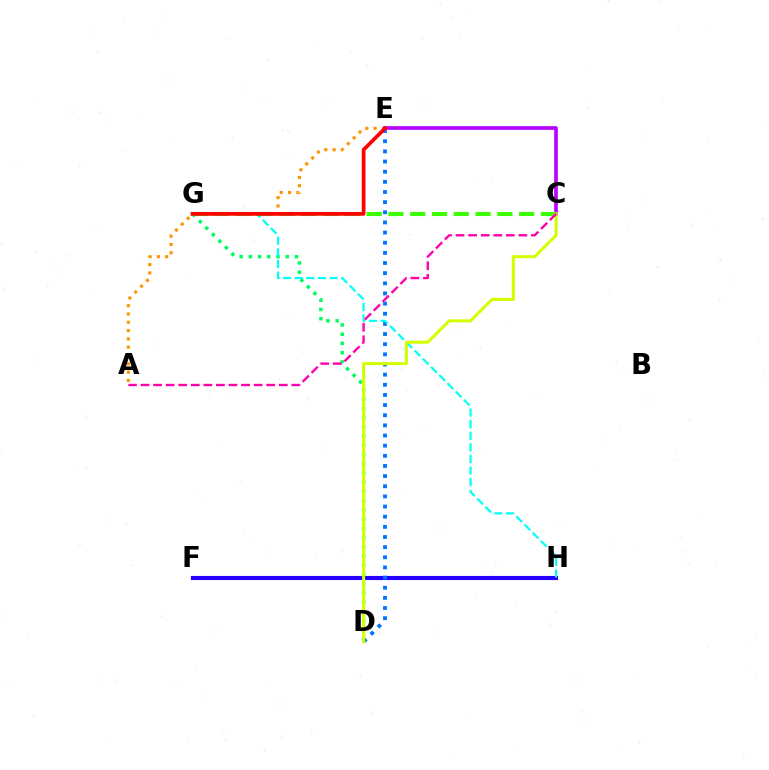{('F', 'H'): [{'color': '#2500ff', 'line_style': 'solid', 'thickness': 2.97}], ('D', 'E'): [{'color': '#0074ff', 'line_style': 'dotted', 'thickness': 2.76}], ('A', 'E'): [{'color': '#ff9400', 'line_style': 'dotted', 'thickness': 2.26}], ('C', 'E'): [{'color': '#b900ff', 'line_style': 'solid', 'thickness': 2.62}], ('D', 'G'): [{'color': '#00ff5c', 'line_style': 'dotted', 'thickness': 2.51}], ('G', 'H'): [{'color': '#00fff6', 'line_style': 'dashed', 'thickness': 1.58}], ('C', 'G'): [{'color': '#3dff00', 'line_style': 'dashed', 'thickness': 2.96}], ('C', 'D'): [{'color': '#d1ff00', 'line_style': 'solid', 'thickness': 2.17}], ('E', 'G'): [{'color': '#ff0000', 'line_style': 'solid', 'thickness': 2.67}], ('A', 'C'): [{'color': '#ff00ac', 'line_style': 'dashed', 'thickness': 1.71}]}